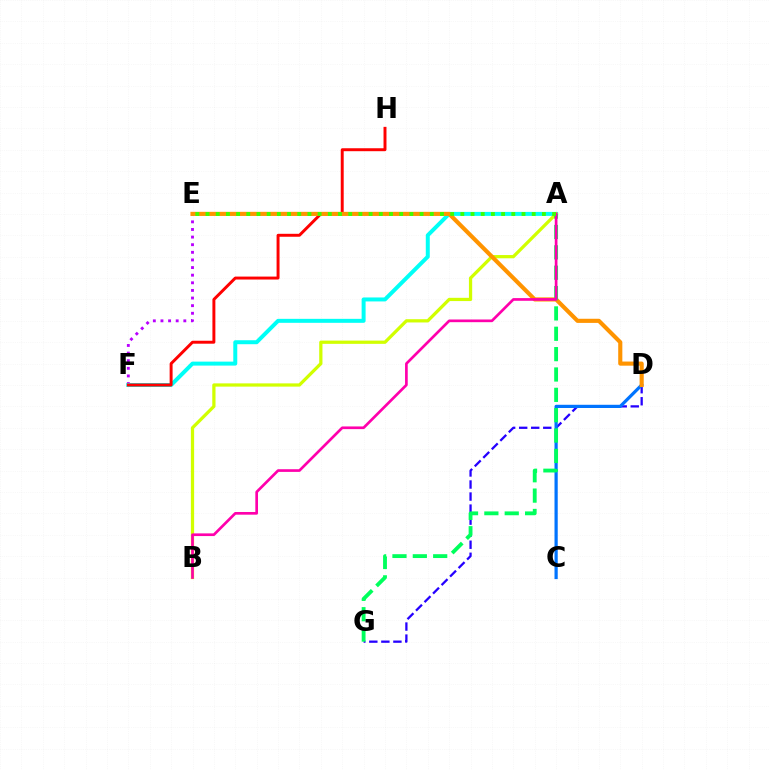{('E', 'F'): [{'color': '#b900ff', 'line_style': 'dotted', 'thickness': 2.07}], ('A', 'F'): [{'color': '#00fff6', 'line_style': 'solid', 'thickness': 2.86}], ('F', 'H'): [{'color': '#ff0000', 'line_style': 'solid', 'thickness': 2.12}], ('A', 'B'): [{'color': '#d1ff00', 'line_style': 'solid', 'thickness': 2.34}, {'color': '#ff00ac', 'line_style': 'solid', 'thickness': 1.93}], ('D', 'G'): [{'color': '#2500ff', 'line_style': 'dashed', 'thickness': 1.64}], ('C', 'D'): [{'color': '#0074ff', 'line_style': 'solid', 'thickness': 2.31}], ('D', 'E'): [{'color': '#ff9400', 'line_style': 'solid', 'thickness': 2.97}], ('A', 'G'): [{'color': '#00ff5c', 'line_style': 'dashed', 'thickness': 2.77}], ('A', 'E'): [{'color': '#3dff00', 'line_style': 'dotted', 'thickness': 2.77}]}